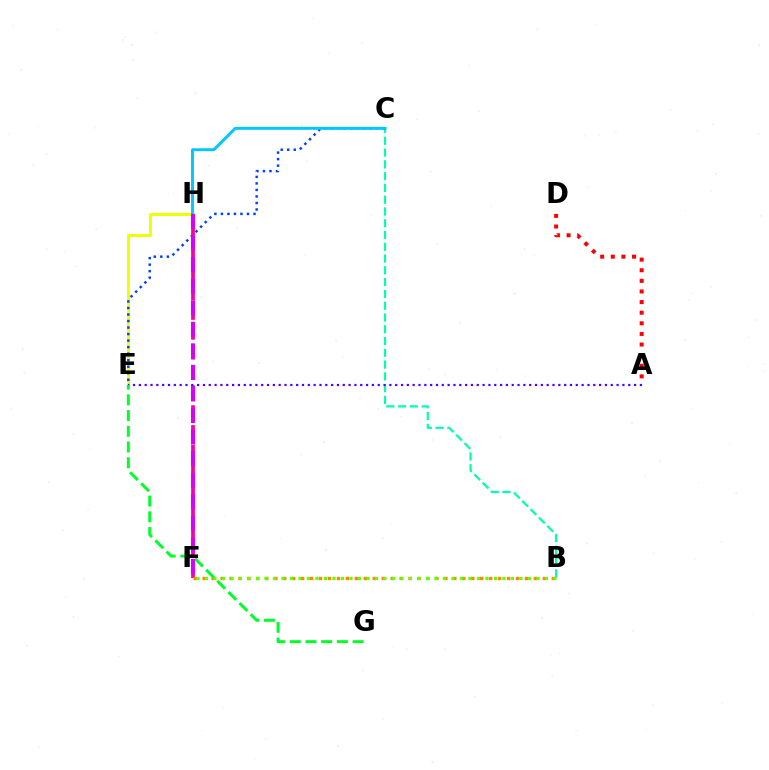{('E', 'H'): [{'color': '#eeff00', 'line_style': 'solid', 'thickness': 2.13}], ('B', 'C'): [{'color': '#00ffaf', 'line_style': 'dashed', 'thickness': 1.6}], ('C', 'E'): [{'color': '#003fff', 'line_style': 'dotted', 'thickness': 1.77}], ('F', 'H'): [{'color': '#ff00a0', 'line_style': 'dashed', 'thickness': 2.7}, {'color': '#d600ff', 'line_style': 'dashed', 'thickness': 2.93}], ('B', 'F'): [{'color': '#ff8800', 'line_style': 'dotted', 'thickness': 2.43}, {'color': '#66ff00', 'line_style': 'dotted', 'thickness': 2.31}], ('A', 'E'): [{'color': '#4f00ff', 'line_style': 'dotted', 'thickness': 1.58}], ('C', 'H'): [{'color': '#00c7ff', 'line_style': 'solid', 'thickness': 2.12}], ('E', 'G'): [{'color': '#00ff27', 'line_style': 'dashed', 'thickness': 2.14}], ('A', 'D'): [{'color': '#ff0000', 'line_style': 'dotted', 'thickness': 2.88}]}